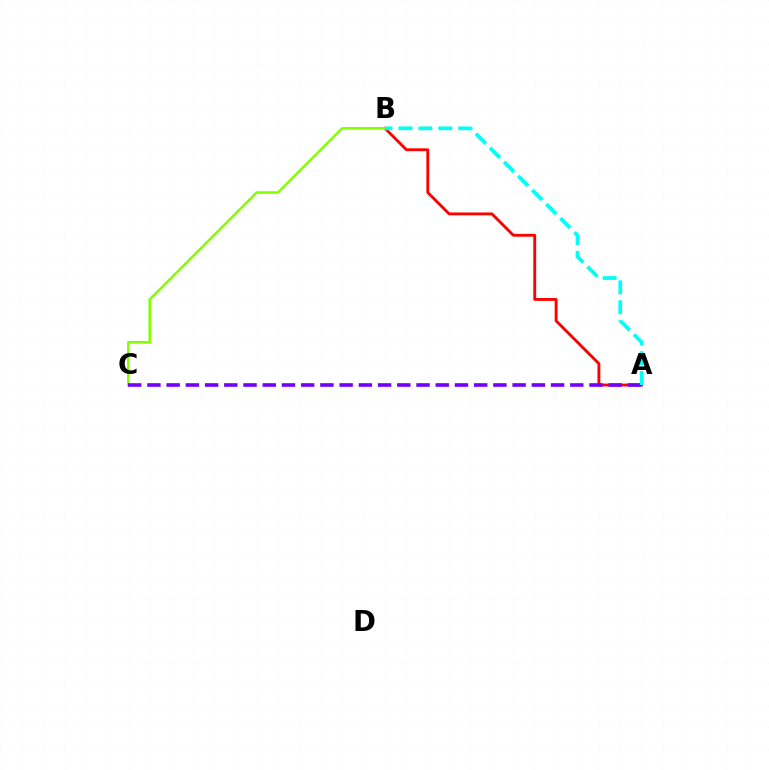{('A', 'B'): [{'color': '#ff0000', 'line_style': 'solid', 'thickness': 2.05}, {'color': '#00fff6', 'line_style': 'dashed', 'thickness': 2.7}], ('B', 'C'): [{'color': '#84ff00', 'line_style': 'solid', 'thickness': 1.84}], ('A', 'C'): [{'color': '#7200ff', 'line_style': 'dashed', 'thickness': 2.61}]}